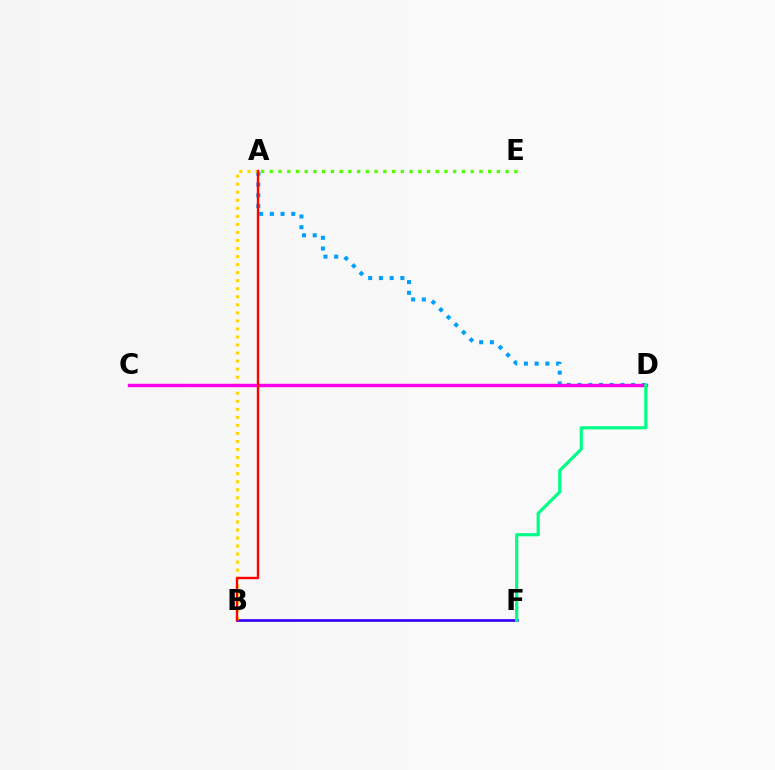{('B', 'F'): [{'color': '#3700ff', 'line_style': 'solid', 'thickness': 1.93}], ('A', 'D'): [{'color': '#009eff', 'line_style': 'dotted', 'thickness': 2.91}], ('A', 'B'): [{'color': '#ffd500', 'line_style': 'dotted', 'thickness': 2.18}, {'color': '#ff0000', 'line_style': 'solid', 'thickness': 1.71}], ('A', 'E'): [{'color': '#4fff00', 'line_style': 'dotted', 'thickness': 2.37}], ('C', 'D'): [{'color': '#ff00ed', 'line_style': 'solid', 'thickness': 2.45}], ('D', 'F'): [{'color': '#00ff86', 'line_style': 'solid', 'thickness': 2.29}]}